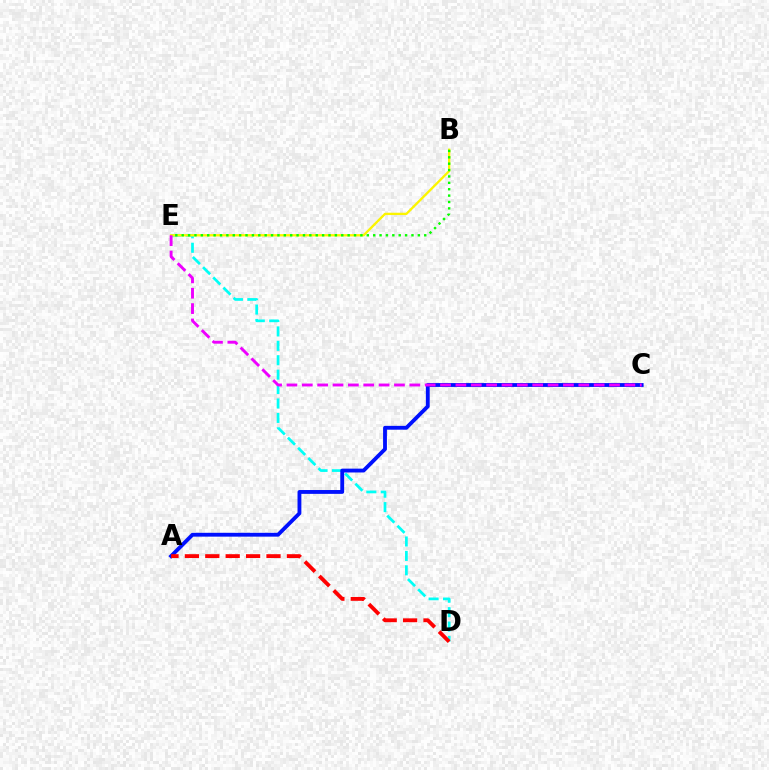{('D', 'E'): [{'color': '#00fff6', 'line_style': 'dashed', 'thickness': 1.96}], ('A', 'C'): [{'color': '#0010ff', 'line_style': 'solid', 'thickness': 2.76}], ('B', 'E'): [{'color': '#fcf500', 'line_style': 'solid', 'thickness': 1.68}, {'color': '#08ff00', 'line_style': 'dotted', 'thickness': 1.73}], ('A', 'D'): [{'color': '#ff0000', 'line_style': 'dashed', 'thickness': 2.77}], ('C', 'E'): [{'color': '#ee00ff', 'line_style': 'dashed', 'thickness': 2.09}]}